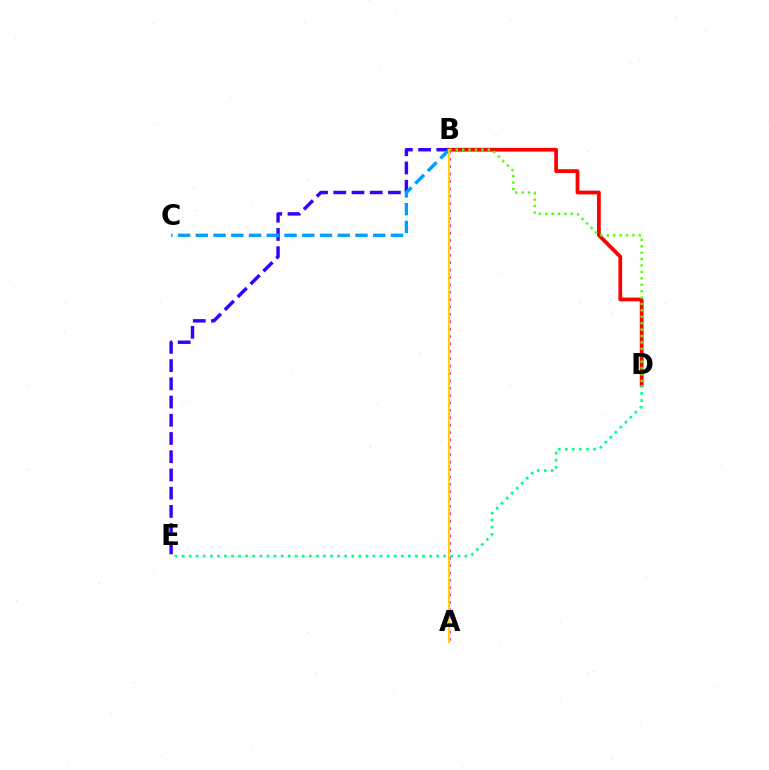{('B', 'E'): [{'color': '#3700ff', 'line_style': 'dashed', 'thickness': 2.48}], ('A', 'B'): [{'color': '#ff00ed', 'line_style': 'dotted', 'thickness': 2.01}, {'color': '#ffd500', 'line_style': 'solid', 'thickness': 1.51}], ('B', 'D'): [{'color': '#ff0000', 'line_style': 'solid', 'thickness': 2.7}, {'color': '#4fff00', 'line_style': 'dotted', 'thickness': 1.74}], ('B', 'C'): [{'color': '#009eff', 'line_style': 'dashed', 'thickness': 2.41}], ('D', 'E'): [{'color': '#00ff86', 'line_style': 'dotted', 'thickness': 1.92}]}